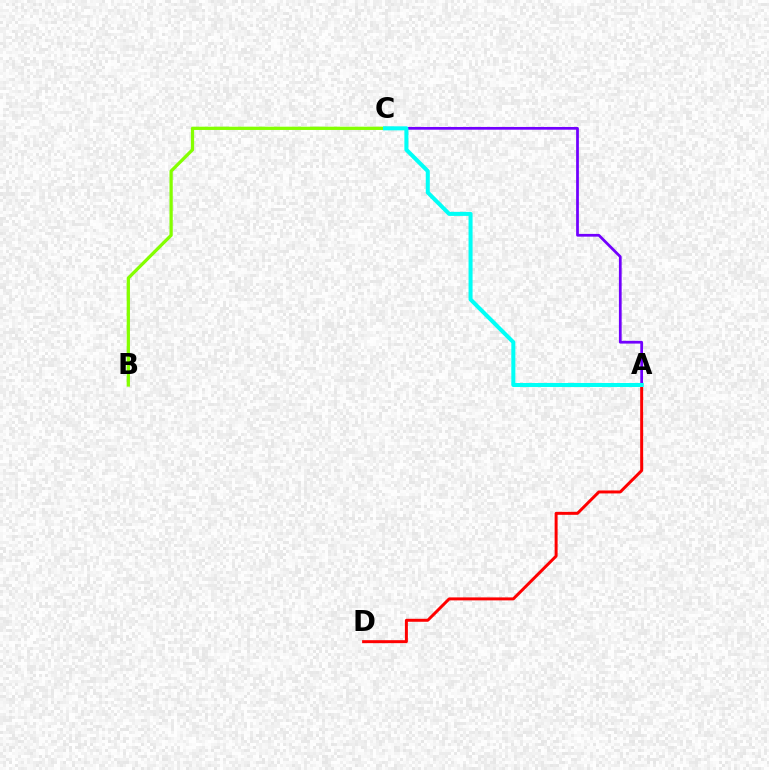{('A', 'D'): [{'color': '#ff0000', 'line_style': 'solid', 'thickness': 2.14}], ('A', 'C'): [{'color': '#7200ff', 'line_style': 'solid', 'thickness': 1.97}, {'color': '#00fff6', 'line_style': 'solid', 'thickness': 2.9}], ('B', 'C'): [{'color': '#84ff00', 'line_style': 'solid', 'thickness': 2.35}]}